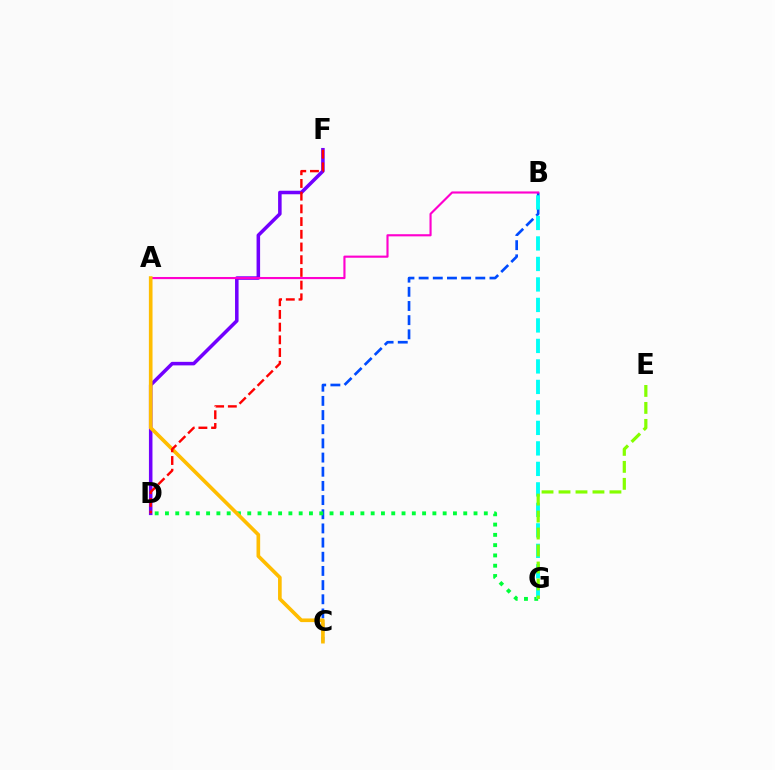{('B', 'C'): [{'color': '#004bff', 'line_style': 'dashed', 'thickness': 1.93}], ('D', 'G'): [{'color': '#00ff39', 'line_style': 'dotted', 'thickness': 2.79}], ('B', 'G'): [{'color': '#00fff6', 'line_style': 'dashed', 'thickness': 2.78}], ('D', 'F'): [{'color': '#7200ff', 'line_style': 'solid', 'thickness': 2.54}, {'color': '#ff0000', 'line_style': 'dashed', 'thickness': 1.73}], ('A', 'B'): [{'color': '#ff00cf', 'line_style': 'solid', 'thickness': 1.54}], ('A', 'C'): [{'color': '#ffbd00', 'line_style': 'solid', 'thickness': 2.63}], ('E', 'G'): [{'color': '#84ff00', 'line_style': 'dashed', 'thickness': 2.31}]}